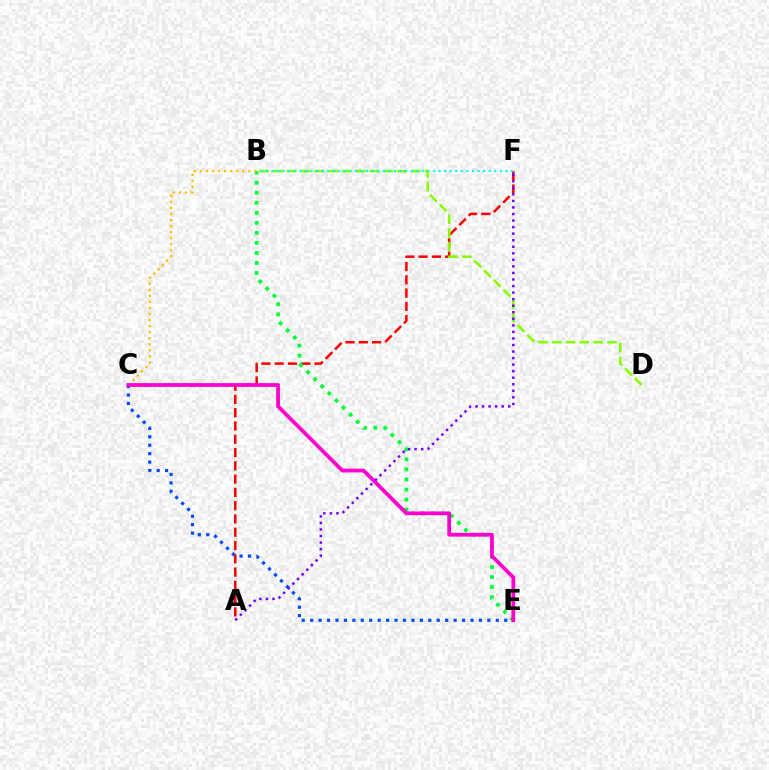{('A', 'F'): [{'color': '#ff0000', 'line_style': 'dashed', 'thickness': 1.8}, {'color': '#7200ff', 'line_style': 'dotted', 'thickness': 1.78}], ('B', 'D'): [{'color': '#84ff00', 'line_style': 'dashed', 'thickness': 1.87}], ('B', 'F'): [{'color': '#00fff6', 'line_style': 'dotted', 'thickness': 1.51}], ('B', 'E'): [{'color': '#00ff39', 'line_style': 'dotted', 'thickness': 2.73}], ('B', 'C'): [{'color': '#ffbd00', 'line_style': 'dotted', 'thickness': 1.64}], ('C', 'E'): [{'color': '#004bff', 'line_style': 'dotted', 'thickness': 2.29}, {'color': '#ff00cf', 'line_style': 'solid', 'thickness': 2.71}]}